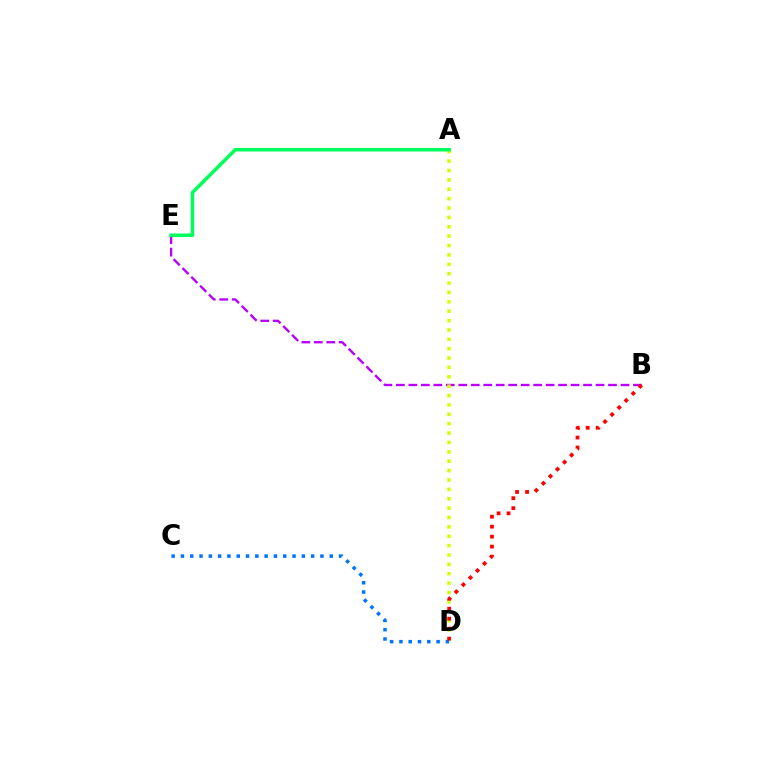{('B', 'E'): [{'color': '#b900ff', 'line_style': 'dashed', 'thickness': 1.7}], ('A', 'D'): [{'color': '#d1ff00', 'line_style': 'dotted', 'thickness': 2.55}], ('A', 'E'): [{'color': '#00ff5c', 'line_style': 'solid', 'thickness': 2.55}], ('C', 'D'): [{'color': '#0074ff', 'line_style': 'dotted', 'thickness': 2.53}], ('B', 'D'): [{'color': '#ff0000', 'line_style': 'dotted', 'thickness': 2.71}]}